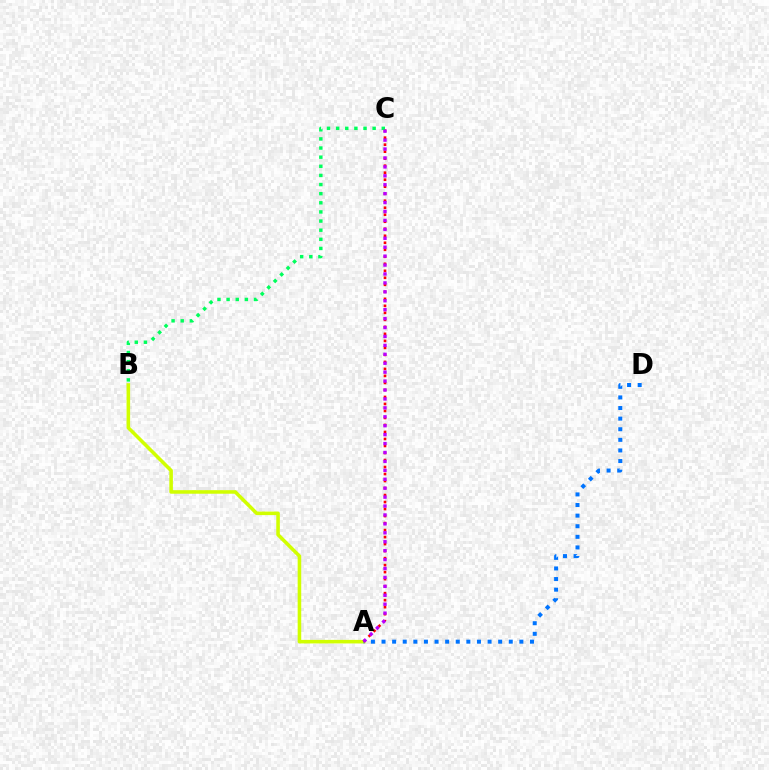{('A', 'B'): [{'color': '#d1ff00', 'line_style': 'solid', 'thickness': 2.56}], ('A', 'D'): [{'color': '#0074ff', 'line_style': 'dotted', 'thickness': 2.88}], ('A', 'C'): [{'color': '#ff0000', 'line_style': 'dotted', 'thickness': 1.9}, {'color': '#b900ff', 'line_style': 'dotted', 'thickness': 2.42}], ('B', 'C'): [{'color': '#00ff5c', 'line_style': 'dotted', 'thickness': 2.48}]}